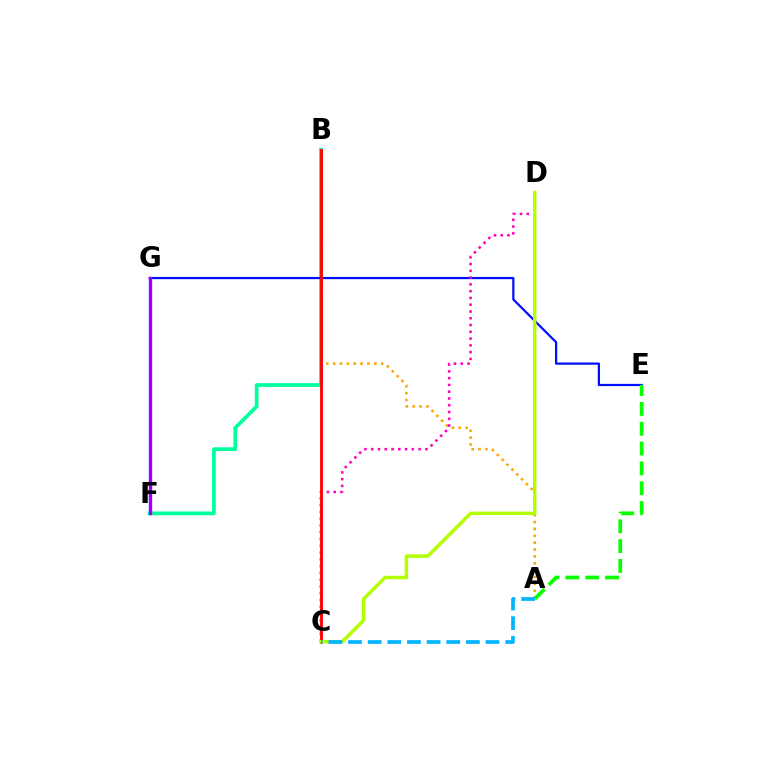{('B', 'F'): [{'color': '#00ff9d', 'line_style': 'solid', 'thickness': 2.67}], ('A', 'B'): [{'color': '#ffa500', 'line_style': 'dotted', 'thickness': 1.87}], ('E', 'G'): [{'color': '#0010ff', 'line_style': 'solid', 'thickness': 1.6}], ('C', 'D'): [{'color': '#ff00bd', 'line_style': 'dotted', 'thickness': 1.84}, {'color': '#b3ff00', 'line_style': 'solid', 'thickness': 2.48}], ('F', 'G'): [{'color': '#9b00ff', 'line_style': 'solid', 'thickness': 2.41}], ('A', 'E'): [{'color': '#08ff00', 'line_style': 'dashed', 'thickness': 2.69}], ('B', 'C'): [{'color': '#ff0000', 'line_style': 'solid', 'thickness': 2.04}], ('A', 'C'): [{'color': '#00b5ff', 'line_style': 'dashed', 'thickness': 2.67}]}